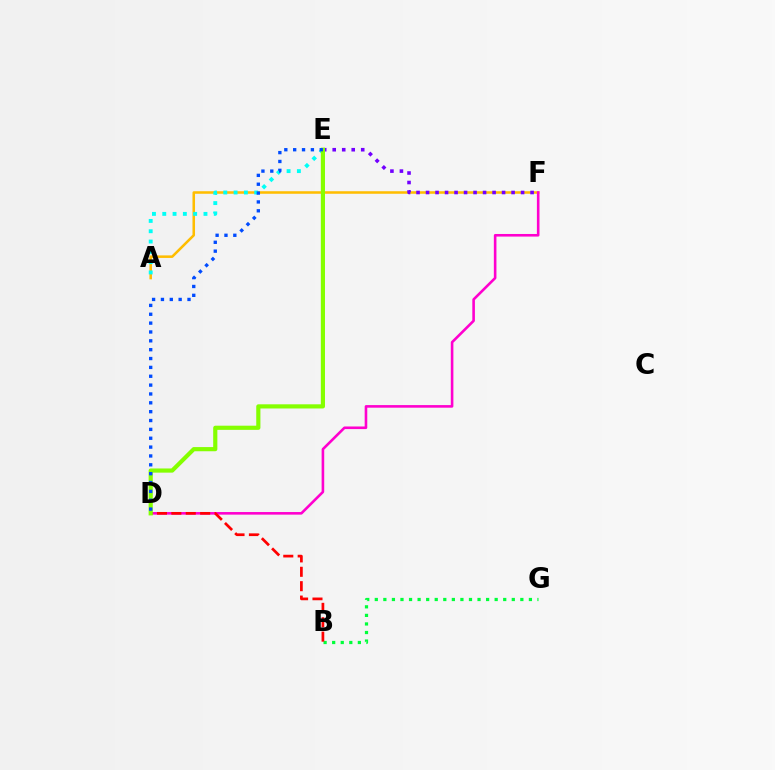{('A', 'F'): [{'color': '#ffbd00', 'line_style': 'solid', 'thickness': 1.83}], ('A', 'E'): [{'color': '#00fff6', 'line_style': 'dotted', 'thickness': 2.8}], ('D', 'F'): [{'color': '#ff00cf', 'line_style': 'solid', 'thickness': 1.87}], ('B', 'G'): [{'color': '#00ff39', 'line_style': 'dotted', 'thickness': 2.33}], ('B', 'D'): [{'color': '#ff0000', 'line_style': 'dashed', 'thickness': 1.96}], ('E', 'F'): [{'color': '#7200ff', 'line_style': 'dotted', 'thickness': 2.58}], ('D', 'E'): [{'color': '#84ff00', 'line_style': 'solid', 'thickness': 3.0}, {'color': '#004bff', 'line_style': 'dotted', 'thickness': 2.41}]}